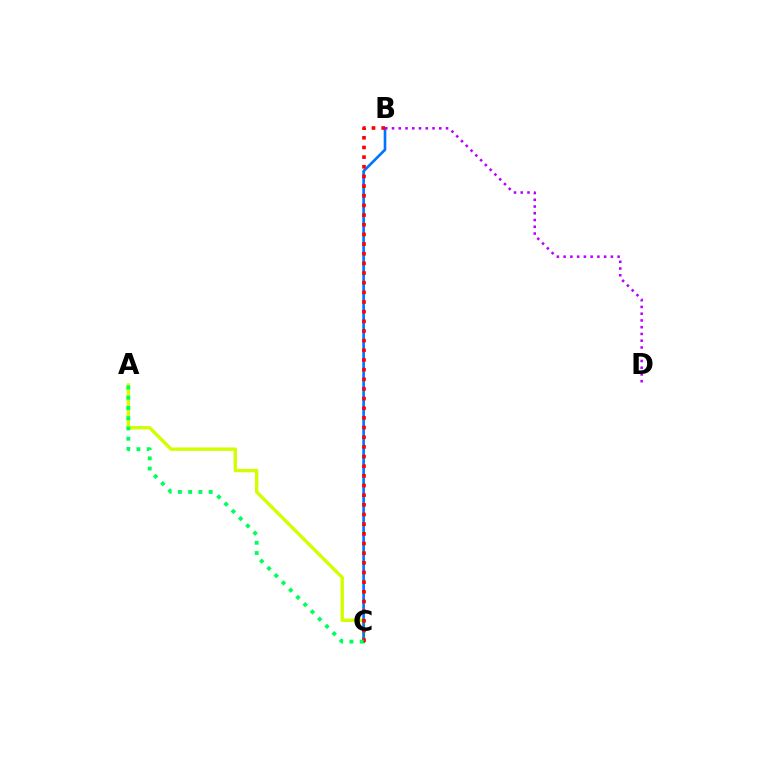{('A', 'C'): [{'color': '#d1ff00', 'line_style': 'solid', 'thickness': 2.44}, {'color': '#00ff5c', 'line_style': 'dotted', 'thickness': 2.79}], ('B', 'C'): [{'color': '#0074ff', 'line_style': 'solid', 'thickness': 1.91}, {'color': '#ff0000', 'line_style': 'dotted', 'thickness': 2.62}], ('B', 'D'): [{'color': '#b900ff', 'line_style': 'dotted', 'thickness': 1.83}]}